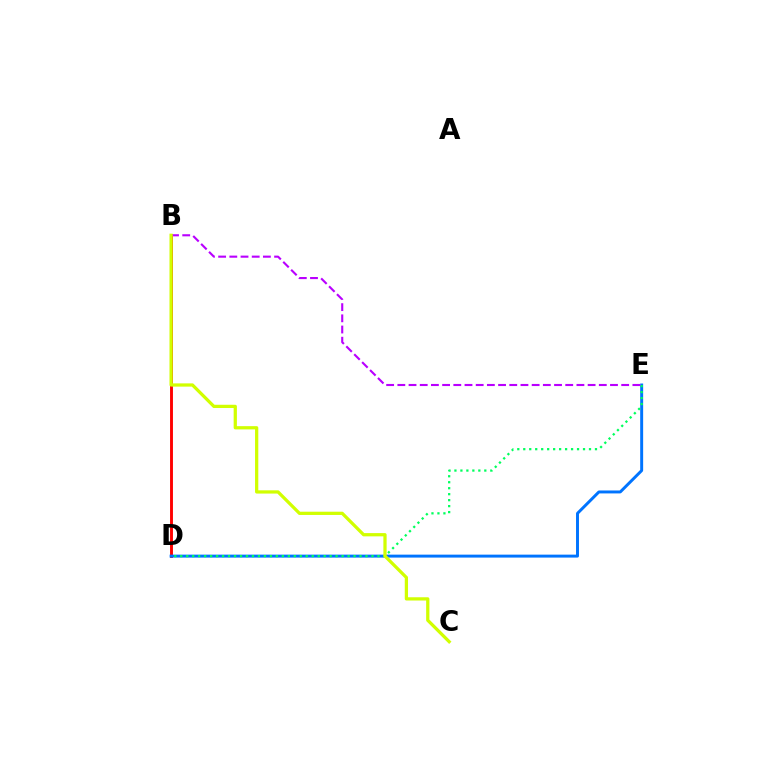{('B', 'D'): [{'color': '#ff0000', 'line_style': 'solid', 'thickness': 2.09}], ('D', 'E'): [{'color': '#0074ff', 'line_style': 'solid', 'thickness': 2.13}, {'color': '#00ff5c', 'line_style': 'dotted', 'thickness': 1.62}], ('B', 'E'): [{'color': '#b900ff', 'line_style': 'dashed', 'thickness': 1.52}], ('B', 'C'): [{'color': '#d1ff00', 'line_style': 'solid', 'thickness': 2.34}]}